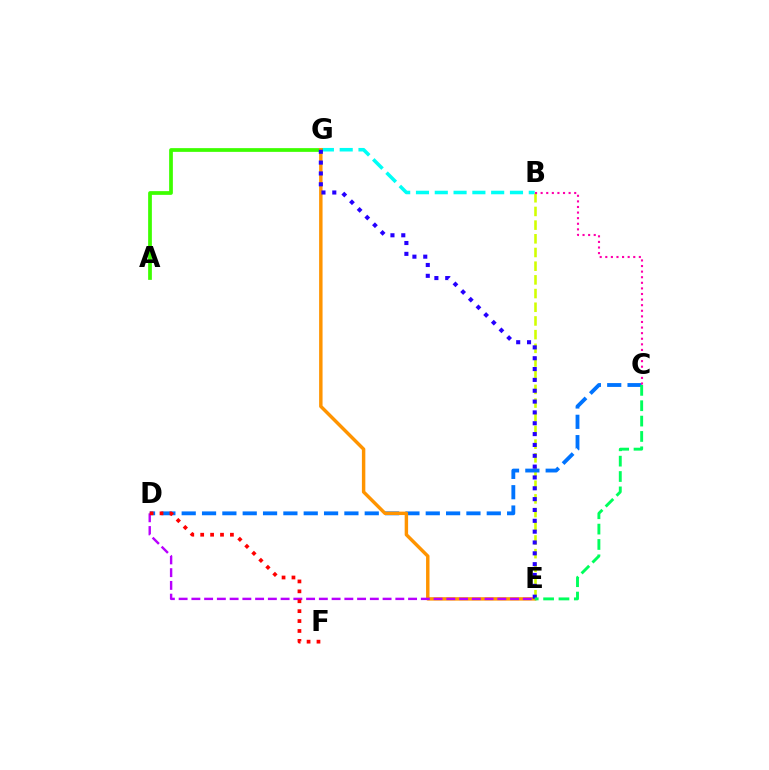{('B', 'G'): [{'color': '#00fff6', 'line_style': 'dashed', 'thickness': 2.55}], ('B', 'E'): [{'color': '#d1ff00', 'line_style': 'dashed', 'thickness': 1.86}], ('C', 'D'): [{'color': '#0074ff', 'line_style': 'dashed', 'thickness': 2.76}], ('A', 'G'): [{'color': '#3dff00', 'line_style': 'solid', 'thickness': 2.69}], ('E', 'G'): [{'color': '#ff9400', 'line_style': 'solid', 'thickness': 2.47}, {'color': '#2500ff', 'line_style': 'dotted', 'thickness': 2.94}], ('D', 'E'): [{'color': '#b900ff', 'line_style': 'dashed', 'thickness': 1.73}], ('B', 'C'): [{'color': '#ff00ac', 'line_style': 'dotted', 'thickness': 1.52}], ('D', 'F'): [{'color': '#ff0000', 'line_style': 'dotted', 'thickness': 2.69}], ('C', 'E'): [{'color': '#00ff5c', 'line_style': 'dashed', 'thickness': 2.09}]}